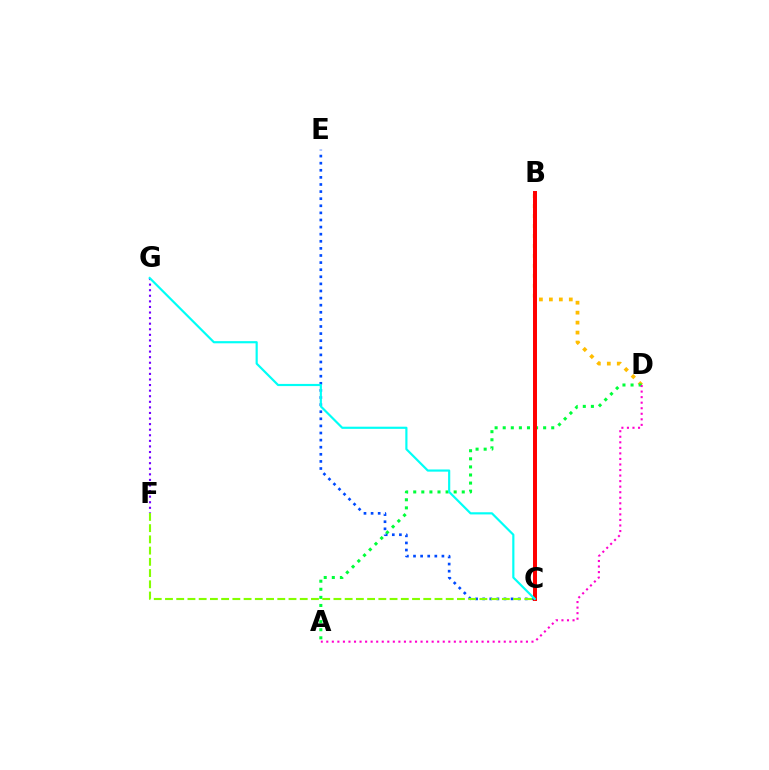{('B', 'D'): [{'color': '#ffbd00', 'line_style': 'dotted', 'thickness': 2.71}], ('C', 'E'): [{'color': '#004bff', 'line_style': 'dotted', 'thickness': 1.93}], ('A', 'D'): [{'color': '#00ff39', 'line_style': 'dotted', 'thickness': 2.2}, {'color': '#ff00cf', 'line_style': 'dotted', 'thickness': 1.51}], ('F', 'G'): [{'color': '#7200ff', 'line_style': 'dotted', 'thickness': 1.52}], ('B', 'C'): [{'color': '#ff0000', 'line_style': 'solid', 'thickness': 2.86}], ('C', 'F'): [{'color': '#84ff00', 'line_style': 'dashed', 'thickness': 1.53}], ('C', 'G'): [{'color': '#00fff6', 'line_style': 'solid', 'thickness': 1.57}]}